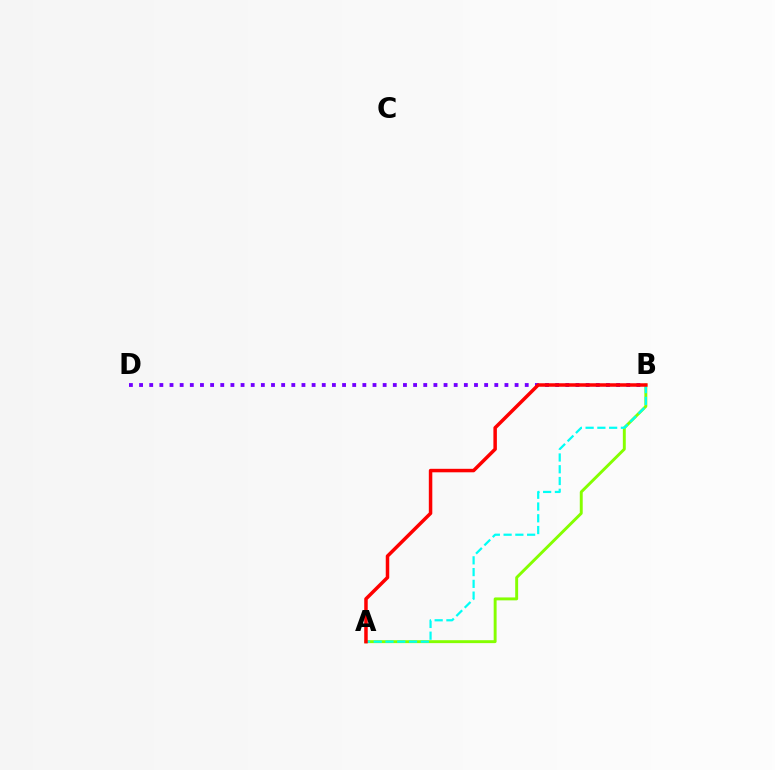{('B', 'D'): [{'color': '#7200ff', 'line_style': 'dotted', 'thickness': 2.76}], ('A', 'B'): [{'color': '#84ff00', 'line_style': 'solid', 'thickness': 2.1}, {'color': '#00fff6', 'line_style': 'dashed', 'thickness': 1.6}, {'color': '#ff0000', 'line_style': 'solid', 'thickness': 2.51}]}